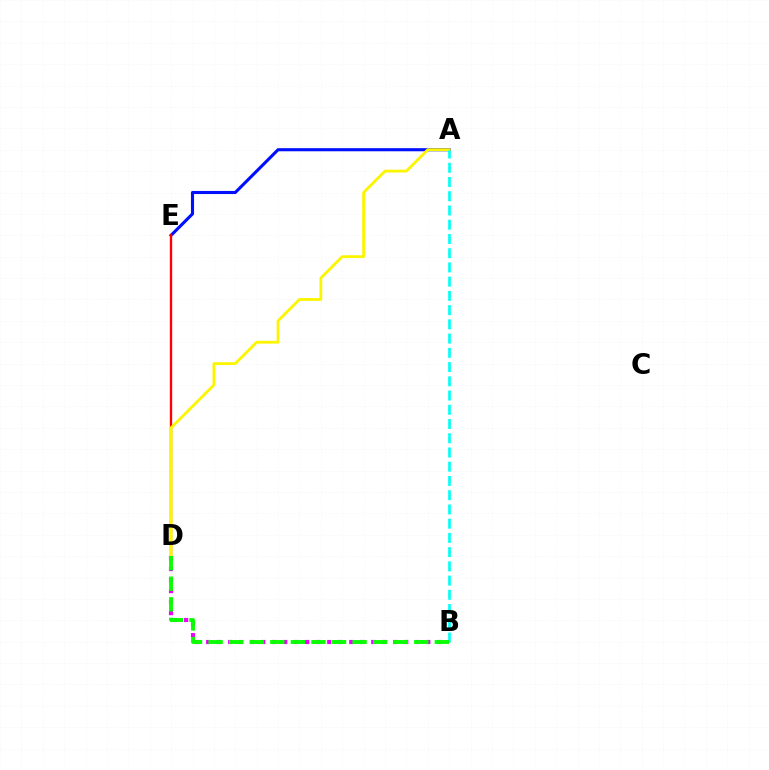{('B', 'D'): [{'color': '#ee00ff', 'line_style': 'dotted', 'thickness': 2.99}, {'color': '#08ff00', 'line_style': 'dashed', 'thickness': 2.79}], ('A', 'E'): [{'color': '#0010ff', 'line_style': 'solid', 'thickness': 2.23}], ('D', 'E'): [{'color': '#ff0000', 'line_style': 'solid', 'thickness': 1.69}], ('A', 'D'): [{'color': '#fcf500', 'line_style': 'solid', 'thickness': 2.03}], ('A', 'B'): [{'color': '#00fff6', 'line_style': 'dashed', 'thickness': 1.93}]}